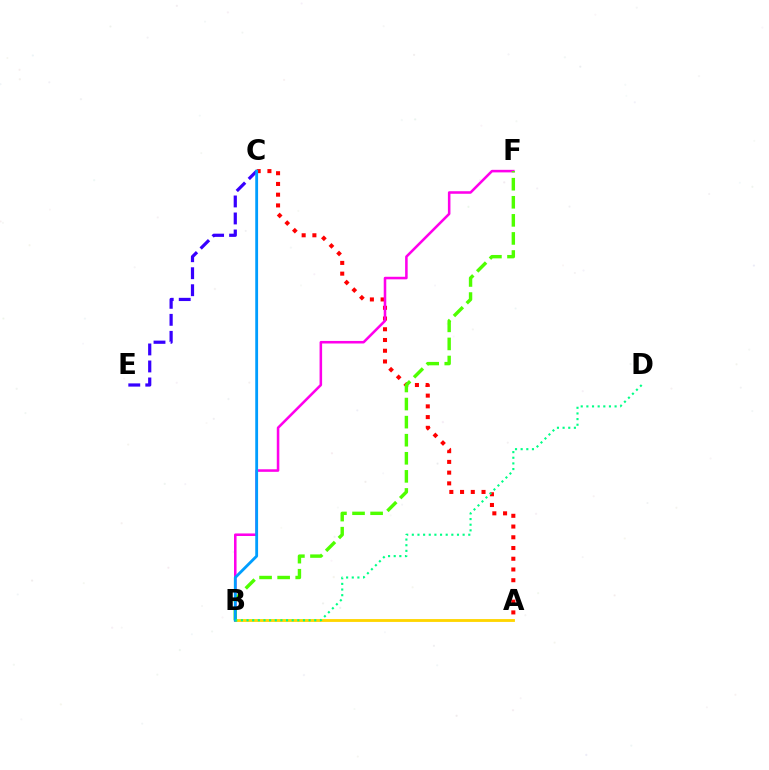{('C', 'E'): [{'color': '#3700ff', 'line_style': 'dashed', 'thickness': 2.31}], ('A', 'C'): [{'color': '#ff0000', 'line_style': 'dotted', 'thickness': 2.92}], ('B', 'F'): [{'color': '#ff00ed', 'line_style': 'solid', 'thickness': 1.84}, {'color': '#4fff00', 'line_style': 'dashed', 'thickness': 2.46}], ('A', 'B'): [{'color': '#ffd500', 'line_style': 'solid', 'thickness': 2.05}], ('B', 'C'): [{'color': '#009eff', 'line_style': 'solid', 'thickness': 2.04}], ('B', 'D'): [{'color': '#00ff86', 'line_style': 'dotted', 'thickness': 1.53}]}